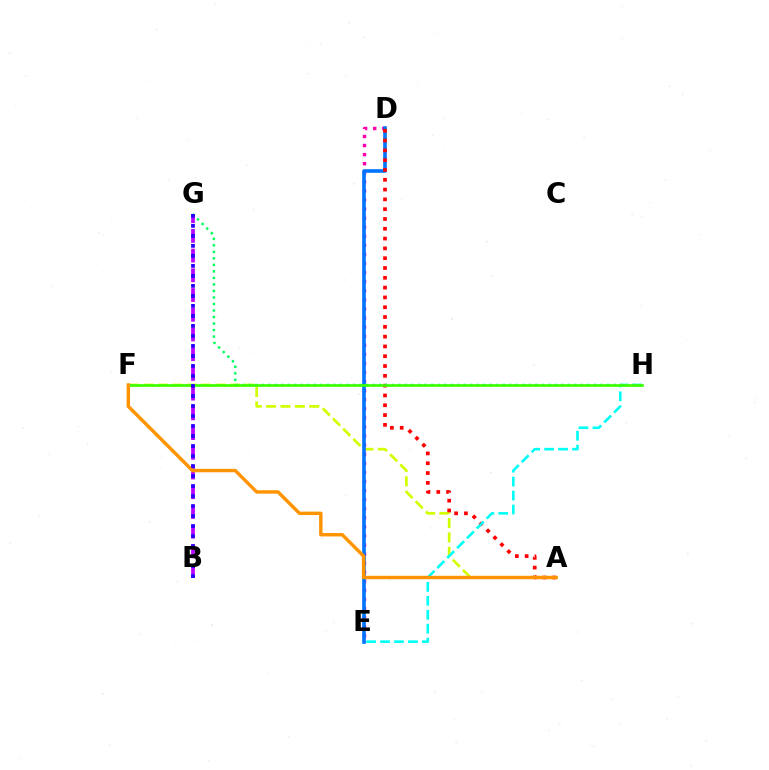{('D', 'E'): [{'color': '#ff00ac', 'line_style': 'dotted', 'thickness': 2.47}, {'color': '#0074ff', 'line_style': 'solid', 'thickness': 2.61}], ('A', 'F'): [{'color': '#d1ff00', 'line_style': 'dashed', 'thickness': 1.95}, {'color': '#ff9400', 'line_style': 'solid', 'thickness': 2.46}], ('B', 'G'): [{'color': '#b900ff', 'line_style': 'dashed', 'thickness': 2.68}, {'color': '#2500ff', 'line_style': 'dotted', 'thickness': 2.72}], ('A', 'D'): [{'color': '#ff0000', 'line_style': 'dotted', 'thickness': 2.66}], ('E', 'H'): [{'color': '#00fff6', 'line_style': 'dashed', 'thickness': 1.89}], ('G', 'H'): [{'color': '#00ff5c', 'line_style': 'dotted', 'thickness': 1.77}], ('F', 'H'): [{'color': '#3dff00', 'line_style': 'solid', 'thickness': 1.93}]}